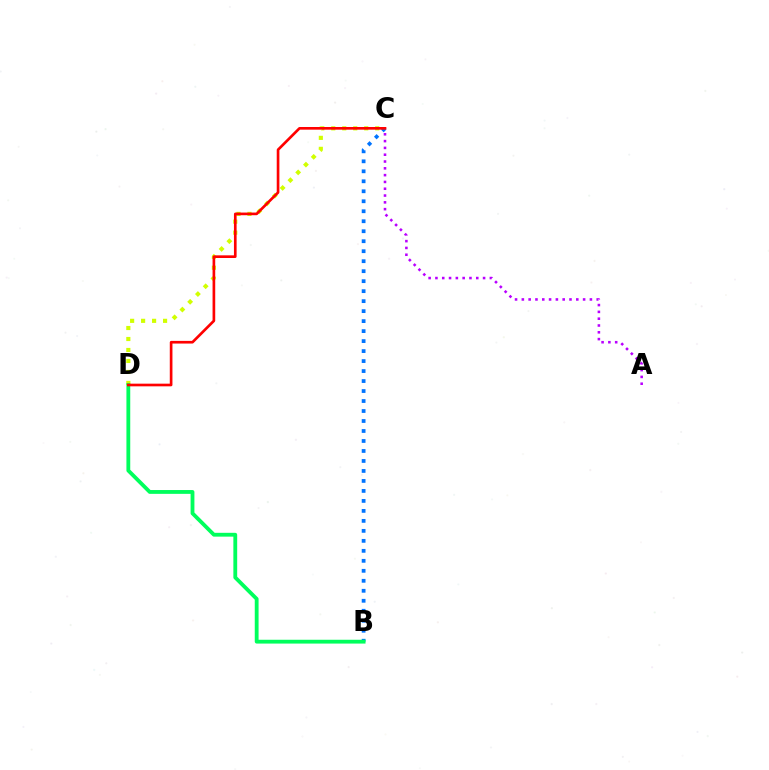{('C', 'D'): [{'color': '#d1ff00', 'line_style': 'dotted', 'thickness': 2.98}, {'color': '#ff0000', 'line_style': 'solid', 'thickness': 1.92}], ('A', 'C'): [{'color': '#b900ff', 'line_style': 'dotted', 'thickness': 1.85}], ('B', 'C'): [{'color': '#0074ff', 'line_style': 'dotted', 'thickness': 2.71}], ('B', 'D'): [{'color': '#00ff5c', 'line_style': 'solid', 'thickness': 2.75}]}